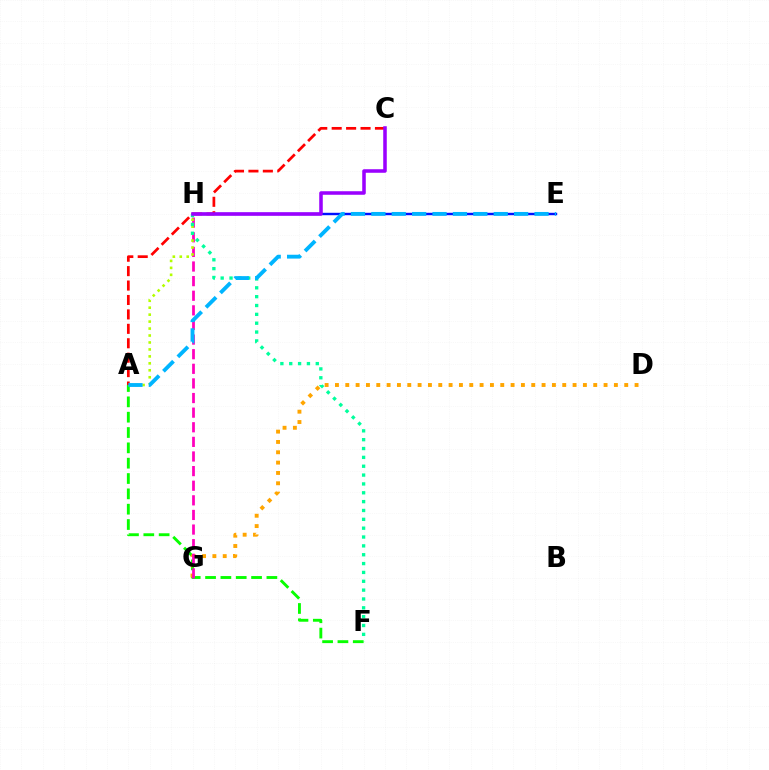{('A', 'F'): [{'color': '#08ff00', 'line_style': 'dashed', 'thickness': 2.08}], ('E', 'H'): [{'color': '#0010ff', 'line_style': 'solid', 'thickness': 1.74}], ('D', 'G'): [{'color': '#ffa500', 'line_style': 'dotted', 'thickness': 2.81}], ('G', 'H'): [{'color': '#ff00bd', 'line_style': 'dashed', 'thickness': 1.99}], ('A', 'H'): [{'color': '#b3ff00', 'line_style': 'dotted', 'thickness': 1.89}], ('A', 'C'): [{'color': '#ff0000', 'line_style': 'dashed', 'thickness': 1.96}], ('F', 'H'): [{'color': '#00ff9d', 'line_style': 'dotted', 'thickness': 2.4}], ('C', 'H'): [{'color': '#9b00ff', 'line_style': 'solid', 'thickness': 2.55}], ('A', 'E'): [{'color': '#00b5ff', 'line_style': 'dashed', 'thickness': 2.77}]}